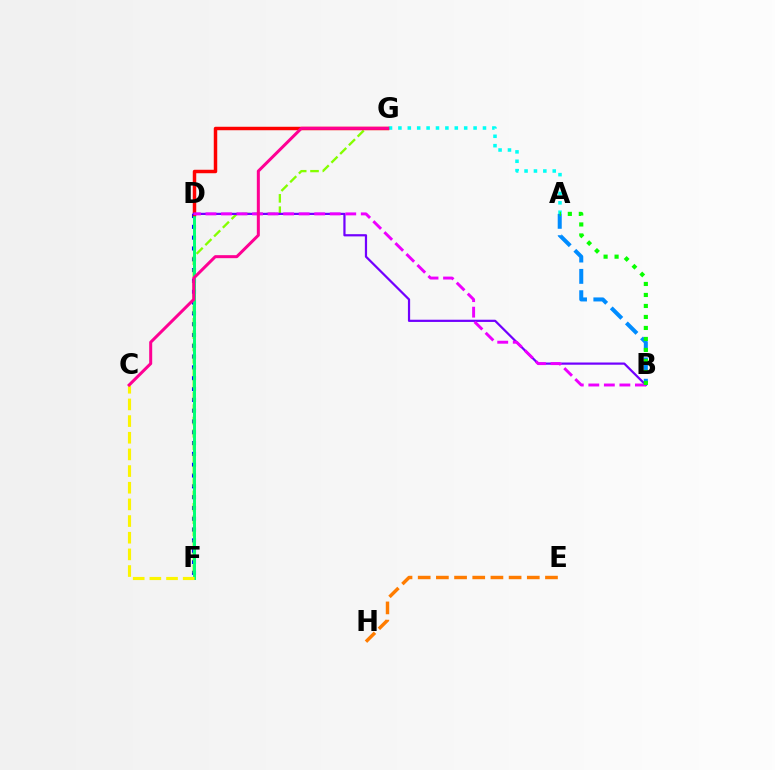{('D', 'F'): [{'color': '#0010ff', 'line_style': 'dotted', 'thickness': 2.94}, {'color': '#00ff74', 'line_style': 'solid', 'thickness': 2.13}], ('F', 'G'): [{'color': '#84ff00', 'line_style': 'dashed', 'thickness': 1.68}], ('A', 'G'): [{'color': '#00fff6', 'line_style': 'dotted', 'thickness': 2.55}], ('E', 'H'): [{'color': '#ff7c00', 'line_style': 'dashed', 'thickness': 2.47}], ('C', 'F'): [{'color': '#fcf500', 'line_style': 'dashed', 'thickness': 2.26}], ('D', 'G'): [{'color': '#ff0000', 'line_style': 'solid', 'thickness': 2.5}], ('B', 'D'): [{'color': '#7200ff', 'line_style': 'solid', 'thickness': 1.6}, {'color': '#ee00ff', 'line_style': 'dashed', 'thickness': 2.11}], ('A', 'B'): [{'color': '#008cff', 'line_style': 'dashed', 'thickness': 2.9}, {'color': '#08ff00', 'line_style': 'dotted', 'thickness': 2.99}], ('C', 'G'): [{'color': '#ff0094', 'line_style': 'solid', 'thickness': 2.17}]}